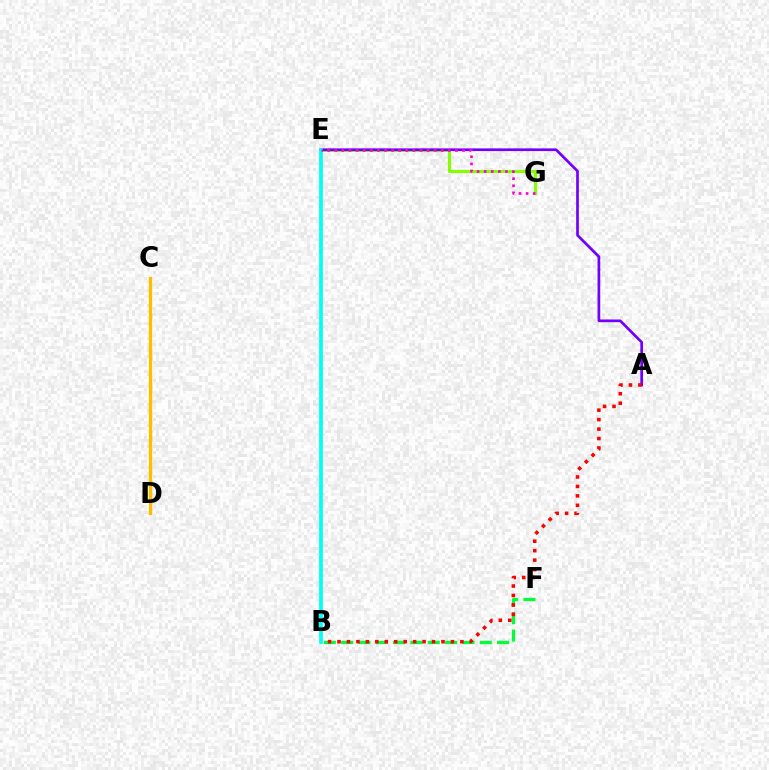{('B', 'F'): [{'color': '#00ff39', 'line_style': 'dashed', 'thickness': 2.35}], ('E', 'G'): [{'color': '#84ff00', 'line_style': 'solid', 'thickness': 2.24}, {'color': '#ff00cf', 'line_style': 'dotted', 'thickness': 1.93}], ('C', 'D'): [{'color': '#ffbd00', 'line_style': 'solid', 'thickness': 2.41}], ('A', 'E'): [{'color': '#7200ff', 'line_style': 'solid', 'thickness': 1.95}], ('A', 'B'): [{'color': '#ff0000', 'line_style': 'dotted', 'thickness': 2.57}], ('B', 'E'): [{'color': '#004bff', 'line_style': 'dotted', 'thickness': 1.6}, {'color': '#00fff6', 'line_style': 'solid', 'thickness': 2.67}]}